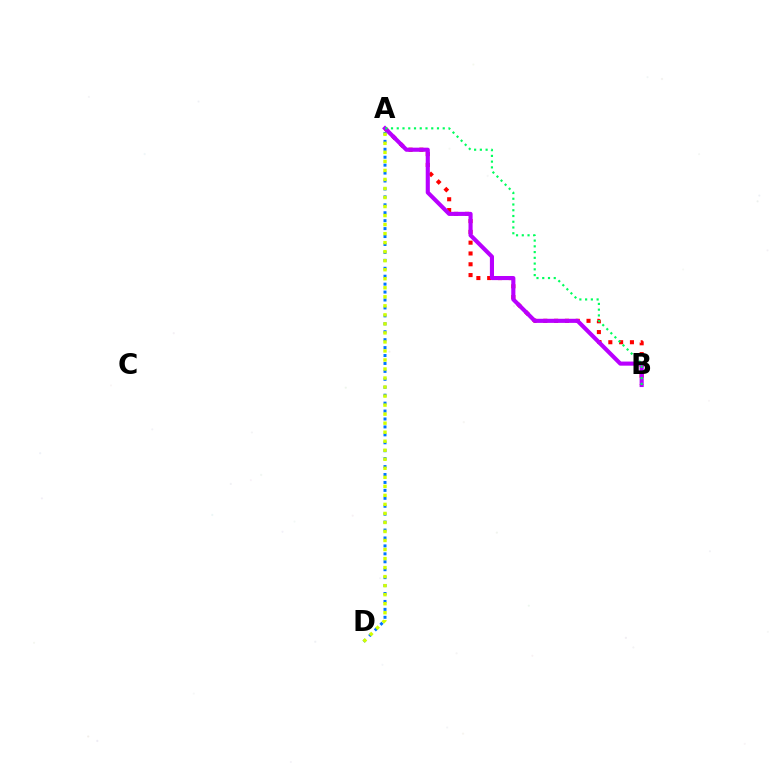{('A', 'B'): [{'color': '#ff0000', 'line_style': 'dotted', 'thickness': 2.93}, {'color': '#b900ff', 'line_style': 'solid', 'thickness': 2.96}, {'color': '#00ff5c', 'line_style': 'dotted', 'thickness': 1.56}], ('A', 'D'): [{'color': '#0074ff', 'line_style': 'dotted', 'thickness': 2.16}, {'color': '#d1ff00', 'line_style': 'dotted', 'thickness': 2.45}]}